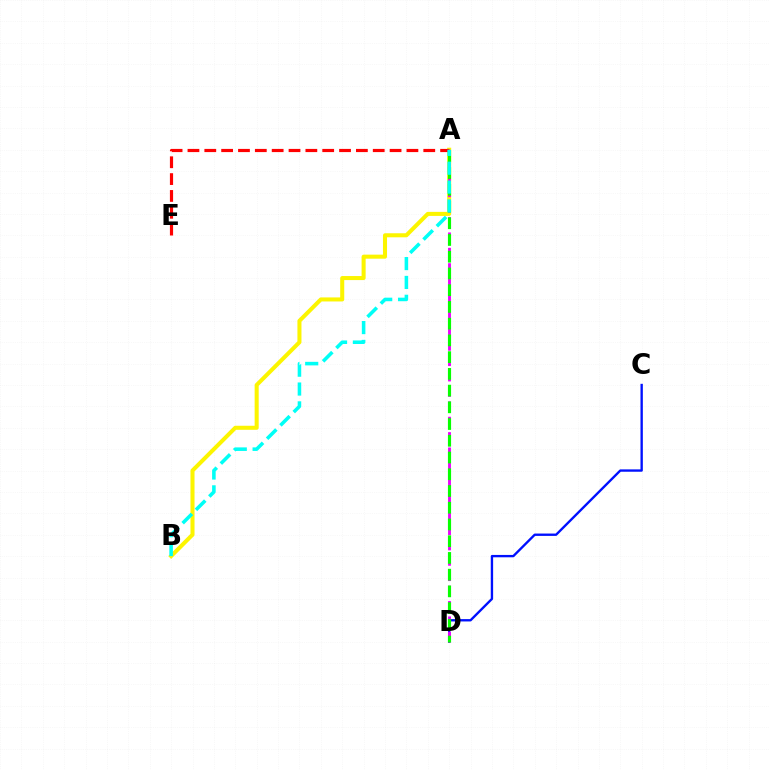{('C', 'D'): [{'color': '#0010ff', 'line_style': 'solid', 'thickness': 1.7}], ('A', 'B'): [{'color': '#fcf500', 'line_style': 'solid', 'thickness': 2.91}, {'color': '#00fff6', 'line_style': 'dashed', 'thickness': 2.56}], ('A', 'D'): [{'color': '#ee00ff', 'line_style': 'dashed', 'thickness': 2.09}, {'color': '#08ff00', 'line_style': 'dashed', 'thickness': 2.27}], ('A', 'E'): [{'color': '#ff0000', 'line_style': 'dashed', 'thickness': 2.29}]}